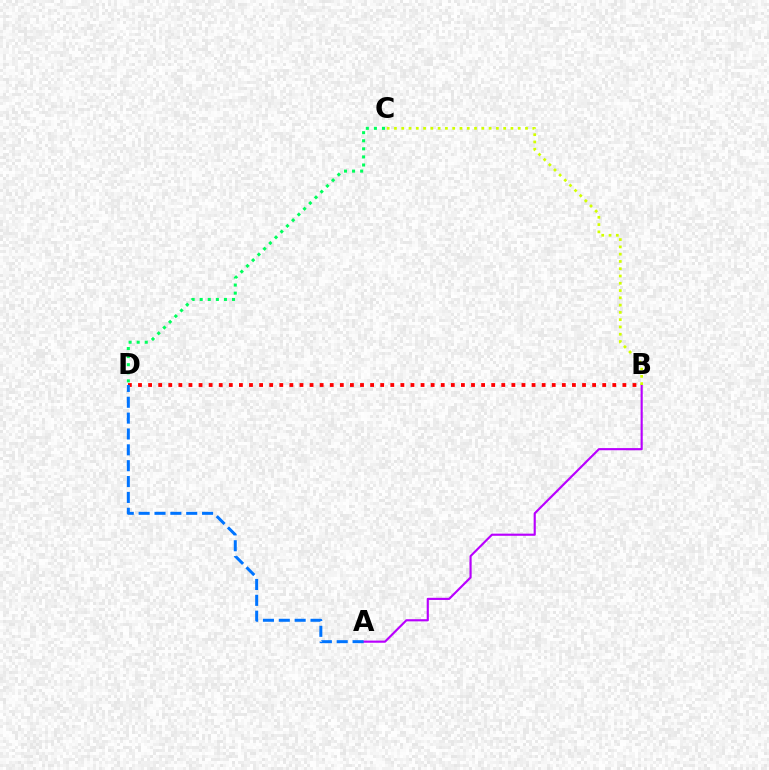{('A', 'B'): [{'color': '#b900ff', 'line_style': 'solid', 'thickness': 1.55}], ('C', 'D'): [{'color': '#00ff5c', 'line_style': 'dotted', 'thickness': 2.19}], ('B', 'C'): [{'color': '#d1ff00', 'line_style': 'dotted', 'thickness': 1.98}], ('B', 'D'): [{'color': '#ff0000', 'line_style': 'dotted', 'thickness': 2.74}], ('A', 'D'): [{'color': '#0074ff', 'line_style': 'dashed', 'thickness': 2.15}]}